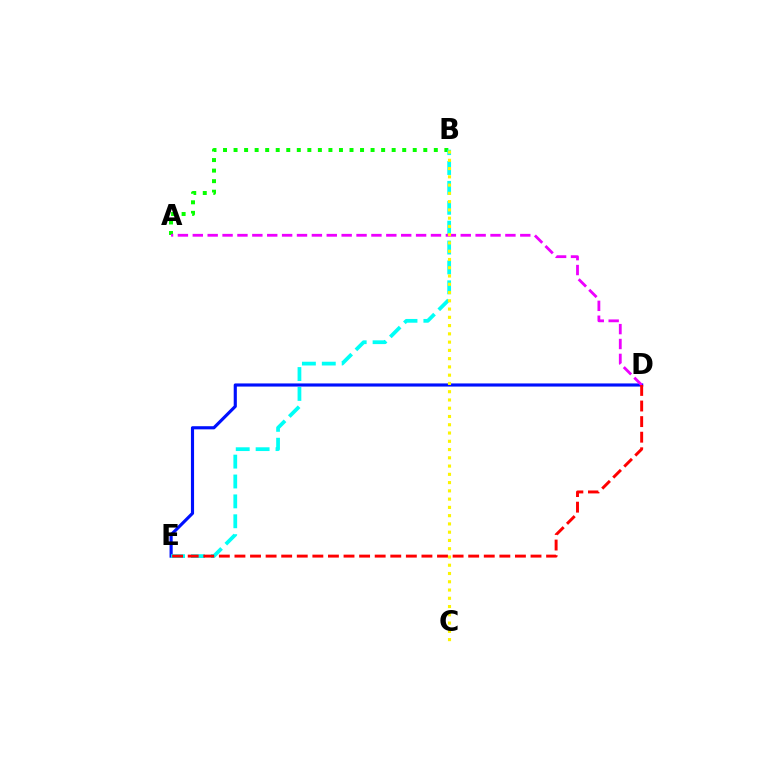{('A', 'B'): [{'color': '#08ff00', 'line_style': 'dotted', 'thickness': 2.86}], ('D', 'E'): [{'color': '#0010ff', 'line_style': 'solid', 'thickness': 2.26}, {'color': '#ff0000', 'line_style': 'dashed', 'thickness': 2.12}], ('B', 'E'): [{'color': '#00fff6', 'line_style': 'dashed', 'thickness': 2.7}], ('A', 'D'): [{'color': '#ee00ff', 'line_style': 'dashed', 'thickness': 2.02}], ('B', 'C'): [{'color': '#fcf500', 'line_style': 'dotted', 'thickness': 2.25}]}